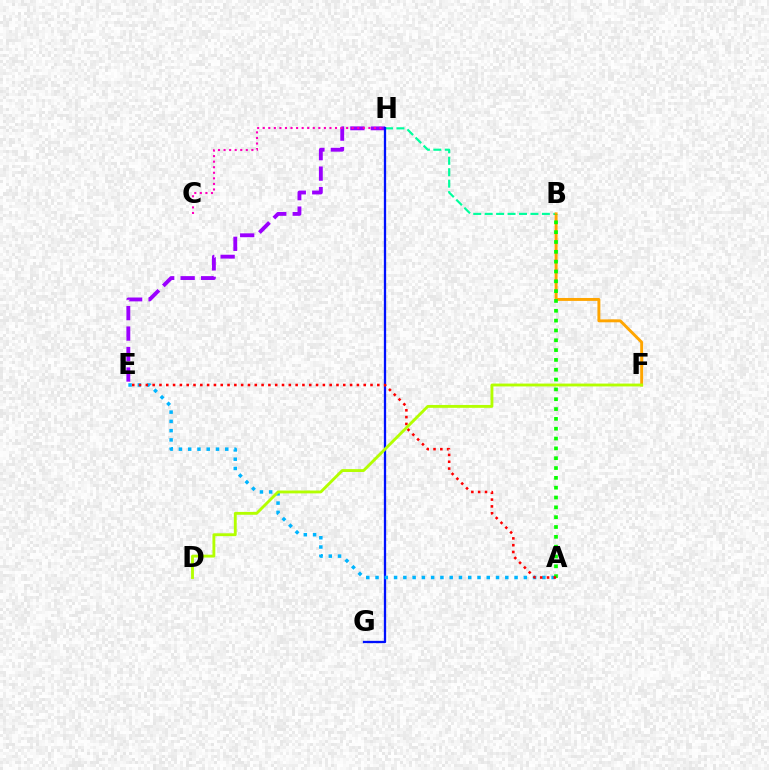{('B', 'H'): [{'color': '#00ff9d', 'line_style': 'dashed', 'thickness': 1.55}], ('E', 'H'): [{'color': '#9b00ff', 'line_style': 'dashed', 'thickness': 2.78}], ('G', 'H'): [{'color': '#0010ff', 'line_style': 'solid', 'thickness': 1.65}], ('B', 'F'): [{'color': '#ffa500', 'line_style': 'solid', 'thickness': 2.11}], ('C', 'H'): [{'color': '#ff00bd', 'line_style': 'dotted', 'thickness': 1.51}], ('A', 'E'): [{'color': '#00b5ff', 'line_style': 'dotted', 'thickness': 2.52}, {'color': '#ff0000', 'line_style': 'dotted', 'thickness': 1.85}], ('A', 'B'): [{'color': '#08ff00', 'line_style': 'dotted', 'thickness': 2.67}], ('D', 'F'): [{'color': '#b3ff00', 'line_style': 'solid', 'thickness': 2.06}]}